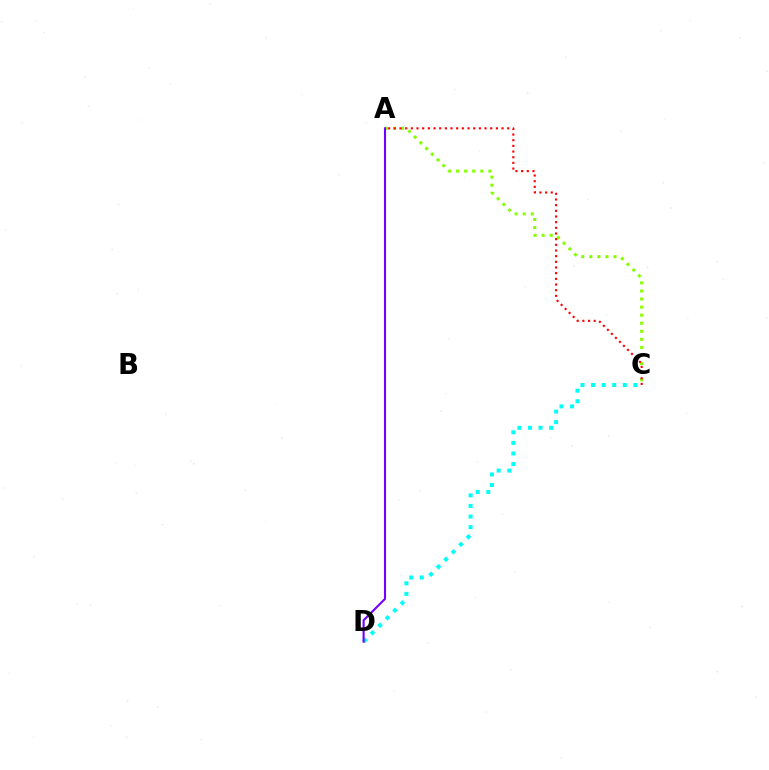{('A', 'C'): [{'color': '#84ff00', 'line_style': 'dotted', 'thickness': 2.19}, {'color': '#ff0000', 'line_style': 'dotted', 'thickness': 1.54}], ('C', 'D'): [{'color': '#00fff6', 'line_style': 'dotted', 'thickness': 2.88}], ('A', 'D'): [{'color': '#7200ff', 'line_style': 'solid', 'thickness': 1.52}]}